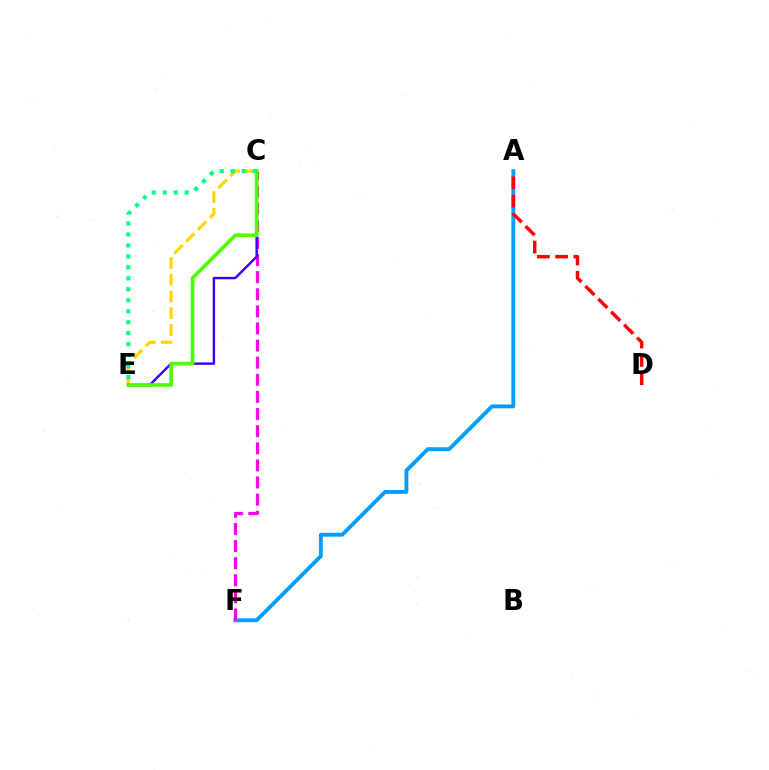{('C', 'E'): [{'color': '#ffd500', 'line_style': 'dashed', 'thickness': 2.28}, {'color': '#3700ff', 'line_style': 'solid', 'thickness': 1.74}, {'color': '#4fff00', 'line_style': 'solid', 'thickness': 2.64}, {'color': '#00ff86', 'line_style': 'dotted', 'thickness': 2.98}], ('A', 'F'): [{'color': '#009eff', 'line_style': 'solid', 'thickness': 2.78}], ('C', 'F'): [{'color': '#ff00ed', 'line_style': 'dashed', 'thickness': 2.32}], ('A', 'D'): [{'color': '#ff0000', 'line_style': 'dashed', 'thickness': 2.48}]}